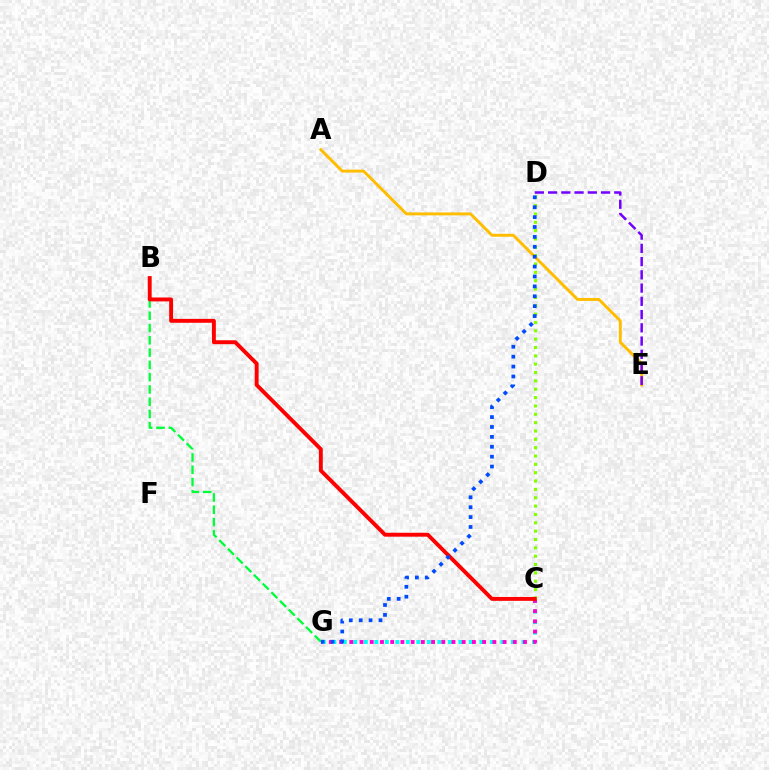{('C', 'G'): [{'color': '#00fff6', 'line_style': 'dotted', 'thickness': 2.86}, {'color': '#ff00cf', 'line_style': 'dotted', 'thickness': 2.78}], ('A', 'E'): [{'color': '#ffbd00', 'line_style': 'solid', 'thickness': 2.12}], ('B', 'G'): [{'color': '#00ff39', 'line_style': 'dashed', 'thickness': 1.67}], ('C', 'D'): [{'color': '#84ff00', 'line_style': 'dotted', 'thickness': 2.27}], ('B', 'C'): [{'color': '#ff0000', 'line_style': 'solid', 'thickness': 2.81}], ('D', 'E'): [{'color': '#7200ff', 'line_style': 'dashed', 'thickness': 1.8}], ('D', 'G'): [{'color': '#004bff', 'line_style': 'dotted', 'thickness': 2.69}]}